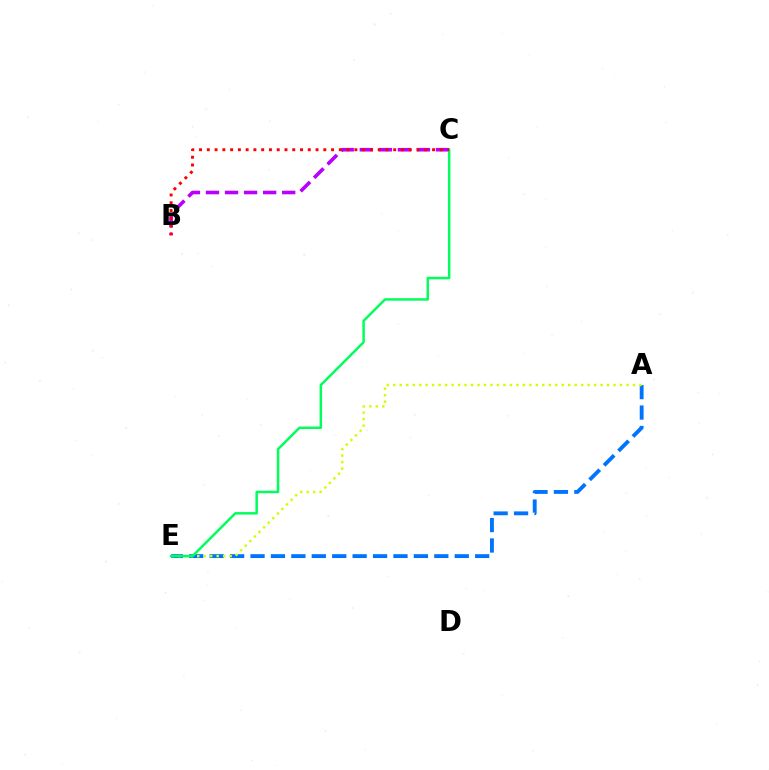{('A', 'E'): [{'color': '#0074ff', 'line_style': 'dashed', 'thickness': 2.77}, {'color': '#d1ff00', 'line_style': 'dotted', 'thickness': 1.76}], ('B', 'C'): [{'color': '#b900ff', 'line_style': 'dashed', 'thickness': 2.59}, {'color': '#ff0000', 'line_style': 'dotted', 'thickness': 2.11}], ('C', 'E'): [{'color': '#00ff5c', 'line_style': 'solid', 'thickness': 1.79}]}